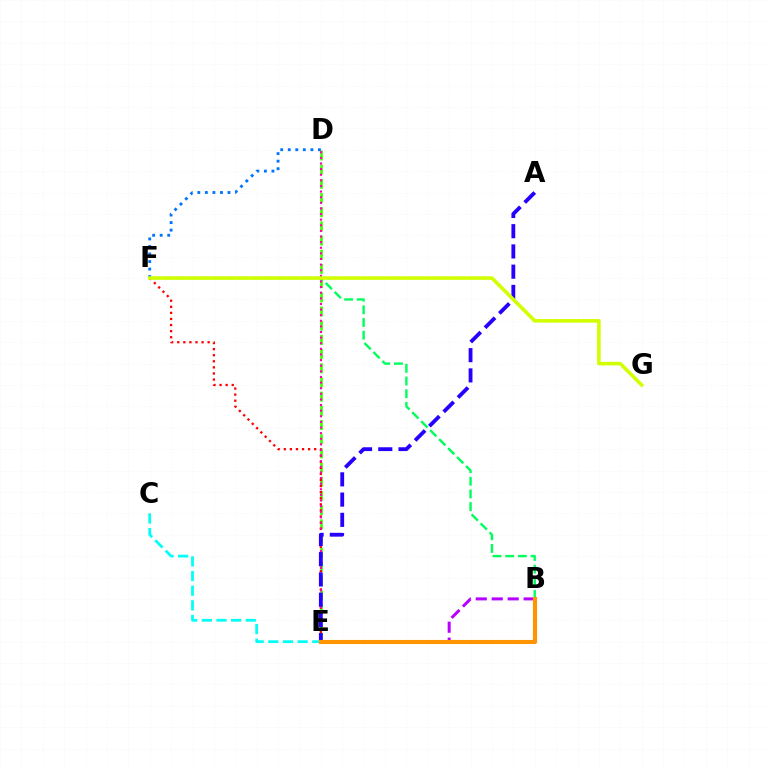{('D', 'E'): [{'color': '#3dff00', 'line_style': 'dashed', 'thickness': 1.93}, {'color': '#ff00ac', 'line_style': 'dotted', 'thickness': 1.53}], ('E', 'F'): [{'color': '#ff0000', 'line_style': 'dotted', 'thickness': 1.65}], ('B', 'F'): [{'color': '#00ff5c', 'line_style': 'dashed', 'thickness': 1.72}], ('D', 'F'): [{'color': '#0074ff', 'line_style': 'dotted', 'thickness': 2.05}], ('B', 'E'): [{'color': '#b900ff', 'line_style': 'dashed', 'thickness': 2.17}, {'color': '#ff9400', 'line_style': 'solid', 'thickness': 2.96}], ('A', 'E'): [{'color': '#2500ff', 'line_style': 'dashed', 'thickness': 2.75}], ('F', 'G'): [{'color': '#d1ff00', 'line_style': 'solid', 'thickness': 2.57}], ('C', 'E'): [{'color': '#00fff6', 'line_style': 'dashed', 'thickness': 1.99}]}